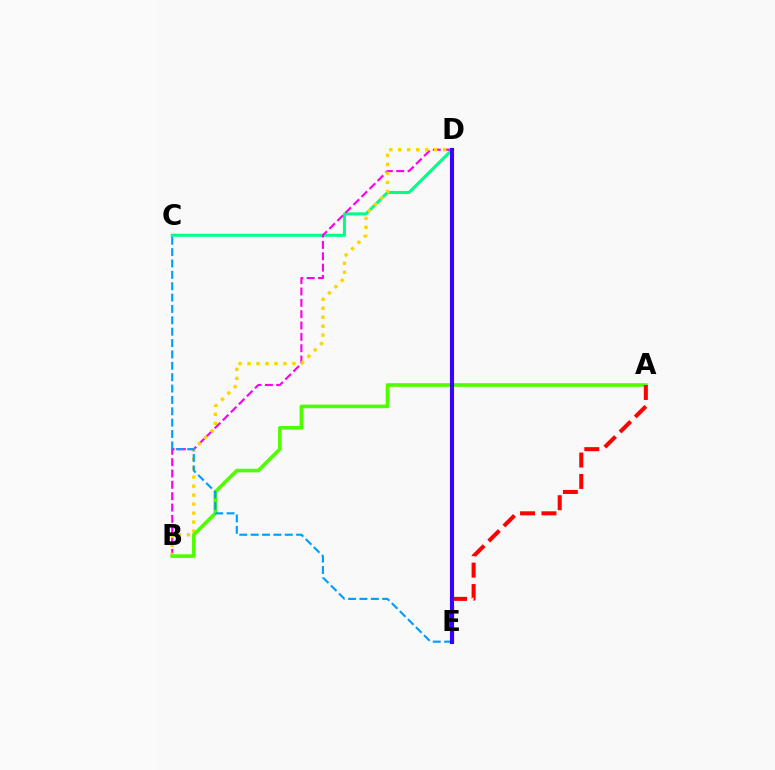{('C', 'D'): [{'color': '#00ff86', 'line_style': 'solid', 'thickness': 2.2}], ('B', 'D'): [{'color': '#ff00ed', 'line_style': 'dashed', 'thickness': 1.54}, {'color': '#ffd500', 'line_style': 'dotted', 'thickness': 2.44}], ('A', 'B'): [{'color': '#4fff00', 'line_style': 'solid', 'thickness': 2.6}], ('C', 'E'): [{'color': '#009eff', 'line_style': 'dashed', 'thickness': 1.54}], ('A', 'E'): [{'color': '#ff0000', 'line_style': 'dashed', 'thickness': 2.91}], ('D', 'E'): [{'color': '#3700ff', 'line_style': 'solid', 'thickness': 2.96}]}